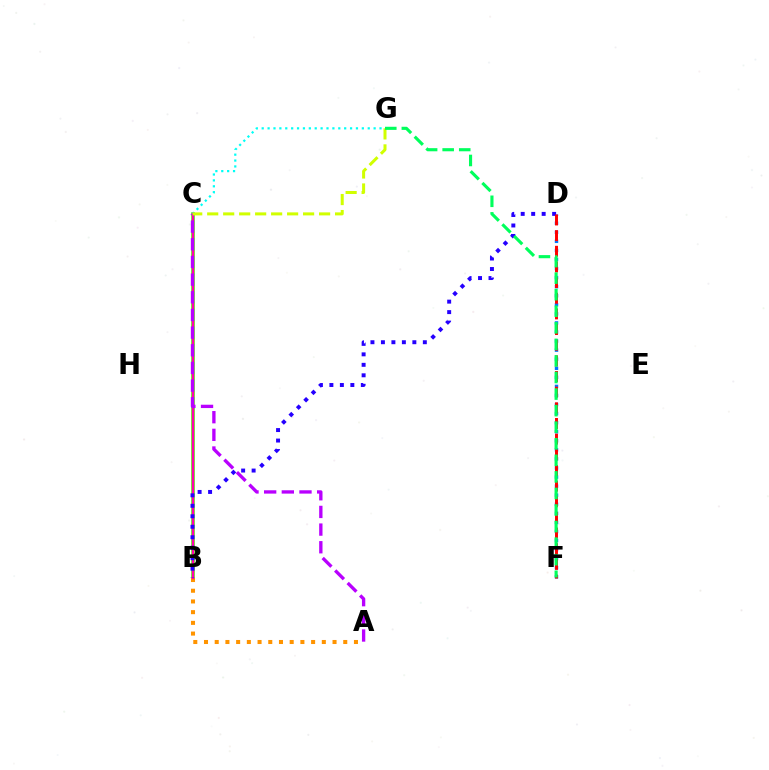{('D', 'F'): [{'color': '#0074ff', 'line_style': 'dotted', 'thickness': 2.46}, {'color': '#ff0000', 'line_style': 'dashed', 'thickness': 2.13}], ('B', 'C'): [{'color': '#3dff00', 'line_style': 'solid', 'thickness': 2.53}, {'color': '#ff00ac', 'line_style': 'solid', 'thickness': 1.68}], ('C', 'G'): [{'color': '#00fff6', 'line_style': 'dotted', 'thickness': 1.6}, {'color': '#d1ff00', 'line_style': 'dashed', 'thickness': 2.17}], ('A', 'B'): [{'color': '#ff9400', 'line_style': 'dotted', 'thickness': 2.91}], ('B', 'D'): [{'color': '#2500ff', 'line_style': 'dotted', 'thickness': 2.85}], ('A', 'C'): [{'color': '#b900ff', 'line_style': 'dashed', 'thickness': 2.4}], ('F', 'G'): [{'color': '#00ff5c', 'line_style': 'dashed', 'thickness': 2.25}]}